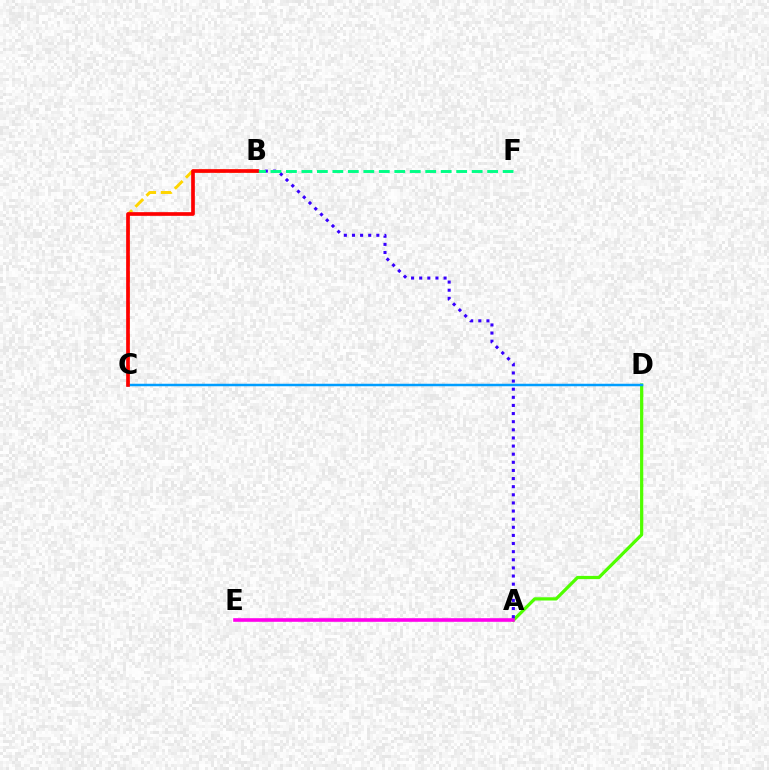{('A', 'D'): [{'color': '#4fff00', 'line_style': 'solid', 'thickness': 2.32}], ('B', 'C'): [{'color': '#ffd500', 'line_style': 'dashed', 'thickness': 2.12}, {'color': '#ff0000', 'line_style': 'solid', 'thickness': 2.65}], ('A', 'E'): [{'color': '#ff00ed', 'line_style': 'solid', 'thickness': 2.6}], ('A', 'B'): [{'color': '#3700ff', 'line_style': 'dotted', 'thickness': 2.21}], ('B', 'F'): [{'color': '#00ff86', 'line_style': 'dashed', 'thickness': 2.1}], ('C', 'D'): [{'color': '#009eff', 'line_style': 'solid', 'thickness': 1.79}]}